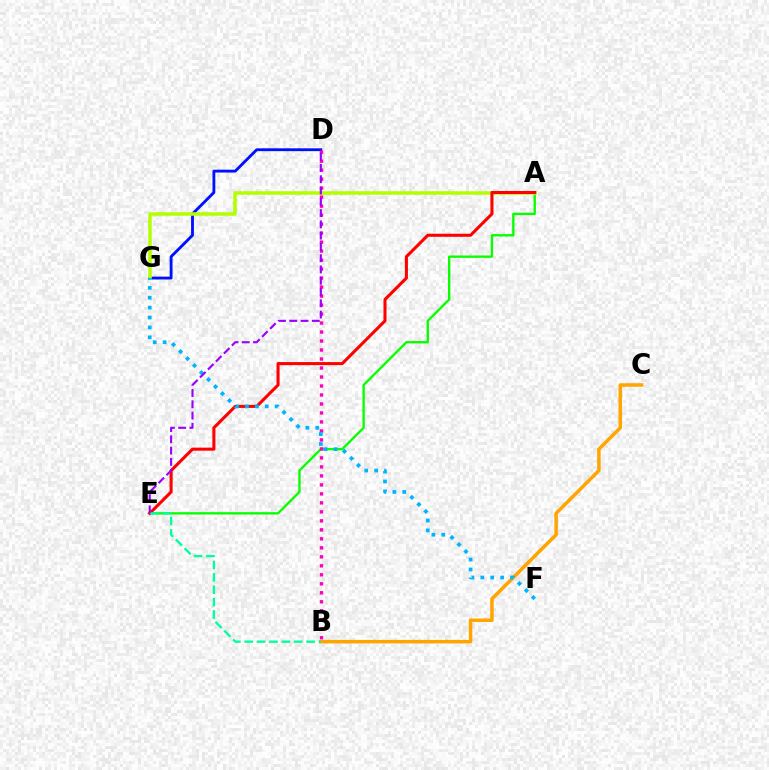{('D', 'G'): [{'color': '#0010ff', 'line_style': 'solid', 'thickness': 2.05}], ('A', 'E'): [{'color': '#08ff00', 'line_style': 'solid', 'thickness': 1.7}, {'color': '#ff0000', 'line_style': 'solid', 'thickness': 2.21}], ('A', 'G'): [{'color': '#b3ff00', 'line_style': 'solid', 'thickness': 2.53}], ('B', 'C'): [{'color': '#ffa500', 'line_style': 'solid', 'thickness': 2.52}], ('B', 'E'): [{'color': '#00ff9d', 'line_style': 'dashed', 'thickness': 1.68}], ('B', 'D'): [{'color': '#ff00bd', 'line_style': 'dotted', 'thickness': 2.44}], ('F', 'G'): [{'color': '#00b5ff', 'line_style': 'dotted', 'thickness': 2.69}], ('D', 'E'): [{'color': '#9b00ff', 'line_style': 'dashed', 'thickness': 1.53}]}